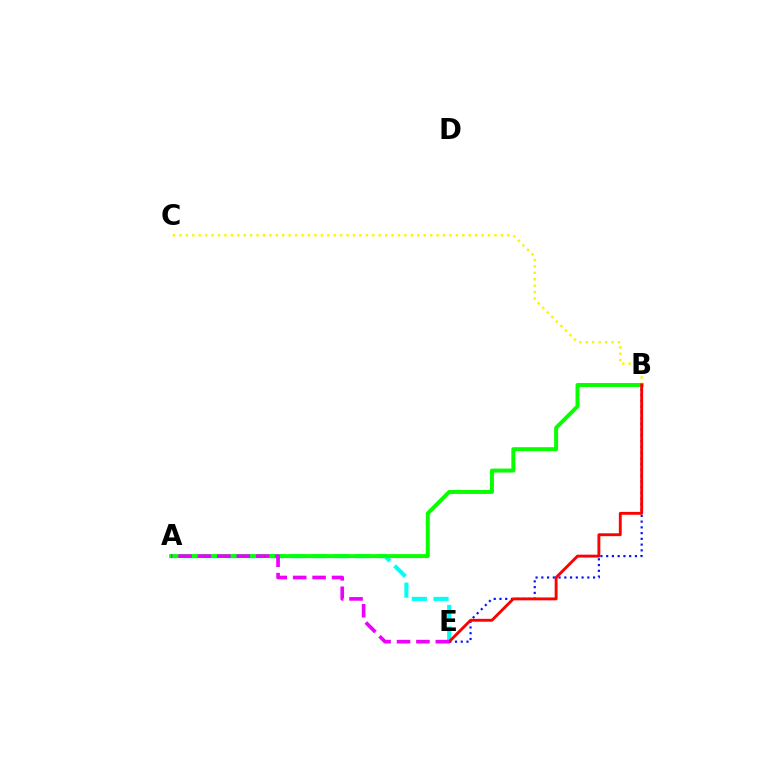{('B', 'C'): [{'color': '#fcf500', 'line_style': 'dotted', 'thickness': 1.75}], ('A', 'E'): [{'color': '#00fff6', 'line_style': 'dashed', 'thickness': 2.95}, {'color': '#ee00ff', 'line_style': 'dashed', 'thickness': 2.64}], ('A', 'B'): [{'color': '#08ff00', 'line_style': 'solid', 'thickness': 2.86}], ('B', 'E'): [{'color': '#0010ff', 'line_style': 'dotted', 'thickness': 1.56}, {'color': '#ff0000', 'line_style': 'solid', 'thickness': 2.07}]}